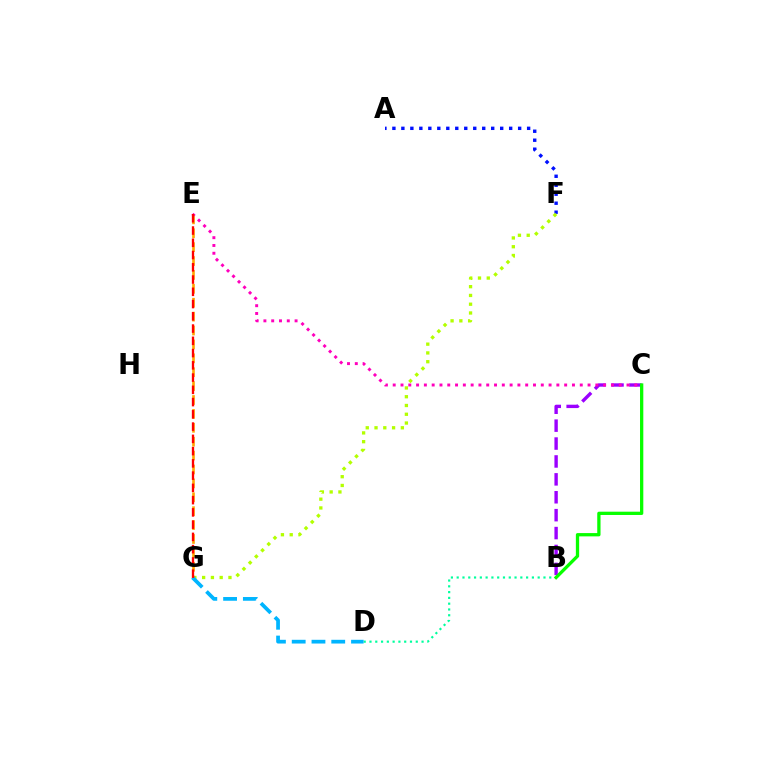{('A', 'F'): [{'color': '#0010ff', 'line_style': 'dotted', 'thickness': 2.44}], ('B', 'D'): [{'color': '#00ff9d', 'line_style': 'dotted', 'thickness': 1.57}], ('B', 'C'): [{'color': '#9b00ff', 'line_style': 'dashed', 'thickness': 2.43}, {'color': '#08ff00', 'line_style': 'solid', 'thickness': 2.37}], ('F', 'G'): [{'color': '#b3ff00', 'line_style': 'dotted', 'thickness': 2.38}], ('E', 'G'): [{'color': '#ffa500', 'line_style': 'dashed', 'thickness': 1.89}, {'color': '#ff0000', 'line_style': 'dashed', 'thickness': 1.66}], ('C', 'E'): [{'color': '#ff00bd', 'line_style': 'dotted', 'thickness': 2.12}], ('D', 'G'): [{'color': '#00b5ff', 'line_style': 'dashed', 'thickness': 2.69}]}